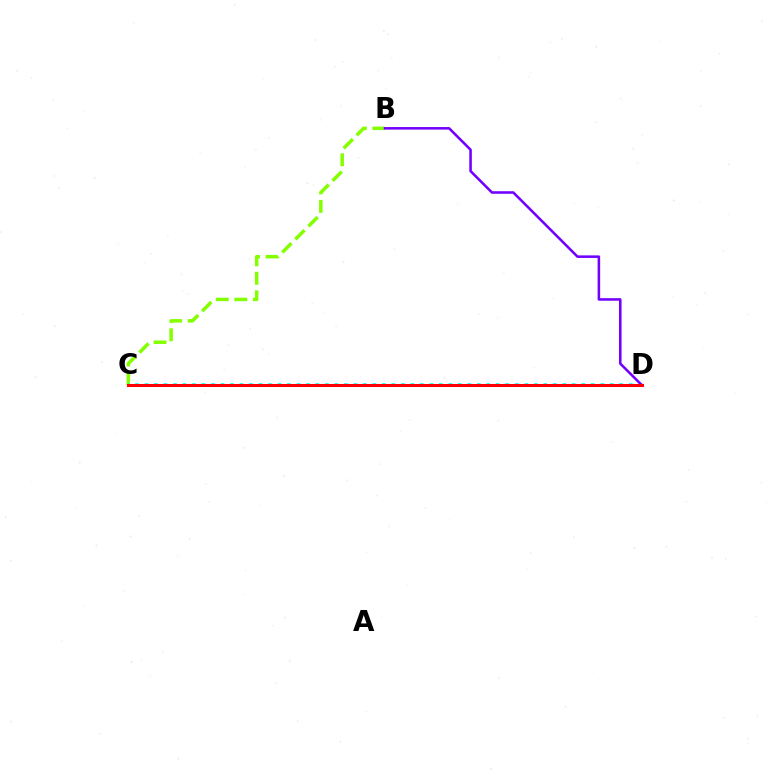{('B', 'C'): [{'color': '#84ff00', 'line_style': 'dashed', 'thickness': 2.51}], ('C', 'D'): [{'color': '#00fff6', 'line_style': 'dotted', 'thickness': 2.58}, {'color': '#ff0000', 'line_style': 'solid', 'thickness': 2.19}], ('B', 'D'): [{'color': '#7200ff', 'line_style': 'solid', 'thickness': 1.84}]}